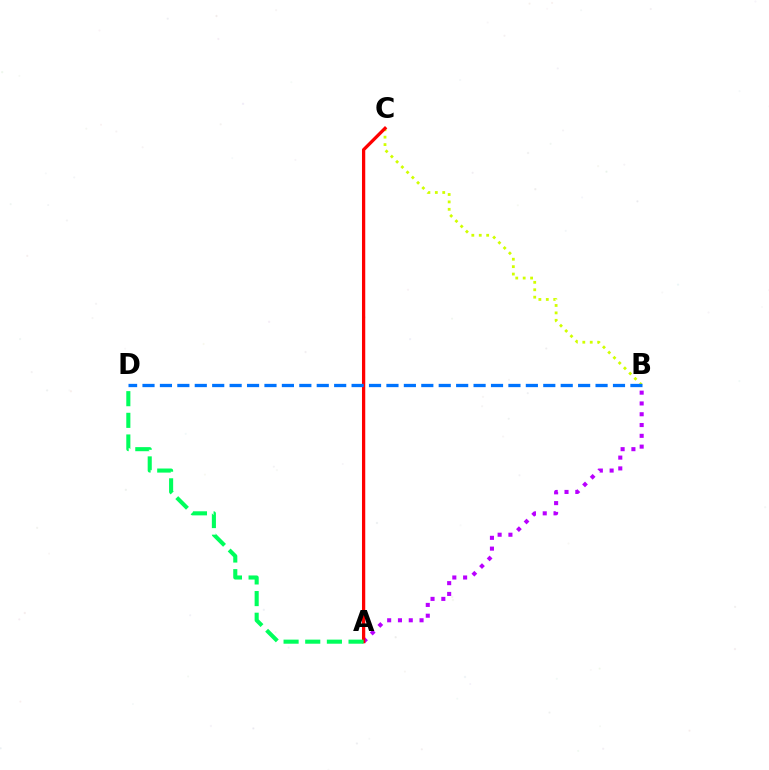{('B', 'C'): [{'color': '#d1ff00', 'line_style': 'dotted', 'thickness': 2.02}], ('A', 'B'): [{'color': '#b900ff', 'line_style': 'dotted', 'thickness': 2.93}], ('A', 'C'): [{'color': '#ff0000', 'line_style': 'solid', 'thickness': 2.35}], ('B', 'D'): [{'color': '#0074ff', 'line_style': 'dashed', 'thickness': 2.37}], ('A', 'D'): [{'color': '#00ff5c', 'line_style': 'dashed', 'thickness': 2.94}]}